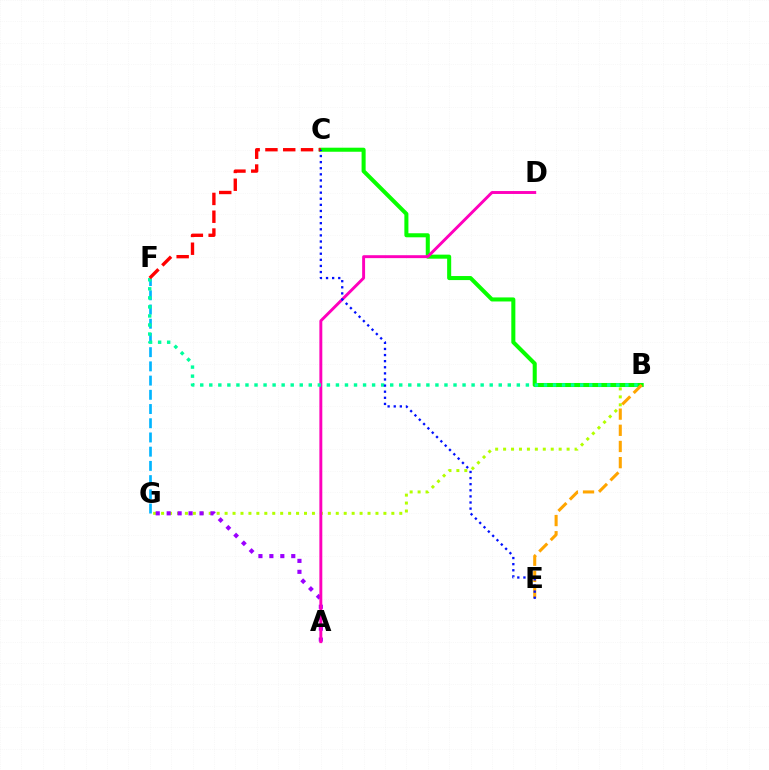{('B', 'G'): [{'color': '#b3ff00', 'line_style': 'dotted', 'thickness': 2.16}], ('B', 'C'): [{'color': '#08ff00', 'line_style': 'solid', 'thickness': 2.91}], ('A', 'G'): [{'color': '#9b00ff', 'line_style': 'dotted', 'thickness': 2.97}], ('B', 'E'): [{'color': '#ffa500', 'line_style': 'dashed', 'thickness': 2.2}], ('F', 'G'): [{'color': '#00b5ff', 'line_style': 'dashed', 'thickness': 1.93}], ('A', 'D'): [{'color': '#ff00bd', 'line_style': 'solid', 'thickness': 2.11}], ('B', 'F'): [{'color': '#00ff9d', 'line_style': 'dotted', 'thickness': 2.46}], ('C', 'F'): [{'color': '#ff0000', 'line_style': 'dashed', 'thickness': 2.42}], ('C', 'E'): [{'color': '#0010ff', 'line_style': 'dotted', 'thickness': 1.66}]}